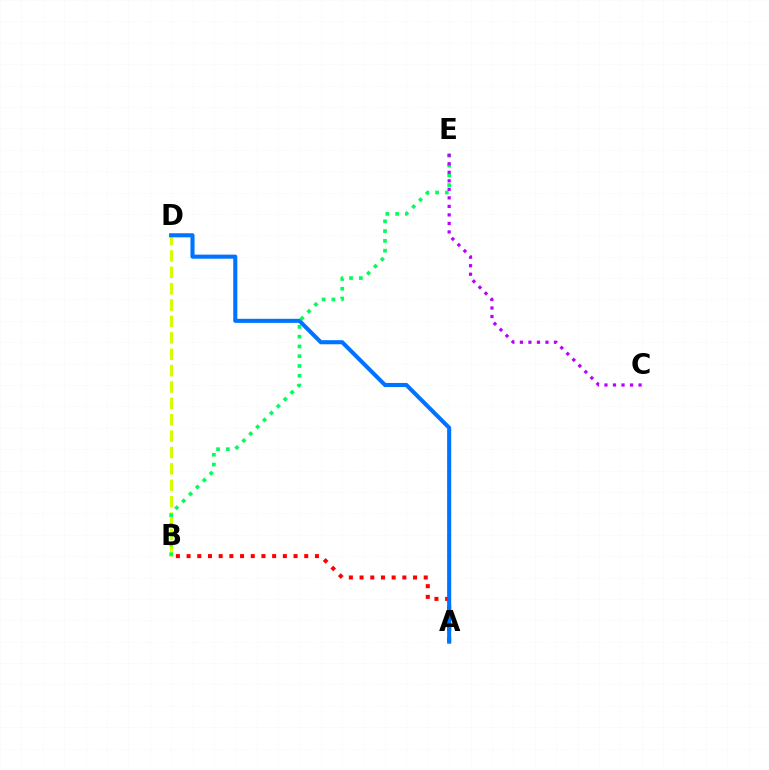{('A', 'B'): [{'color': '#ff0000', 'line_style': 'dotted', 'thickness': 2.91}], ('B', 'D'): [{'color': '#d1ff00', 'line_style': 'dashed', 'thickness': 2.22}], ('A', 'D'): [{'color': '#0074ff', 'line_style': 'solid', 'thickness': 2.94}], ('B', 'E'): [{'color': '#00ff5c', 'line_style': 'dotted', 'thickness': 2.65}], ('C', 'E'): [{'color': '#b900ff', 'line_style': 'dotted', 'thickness': 2.32}]}